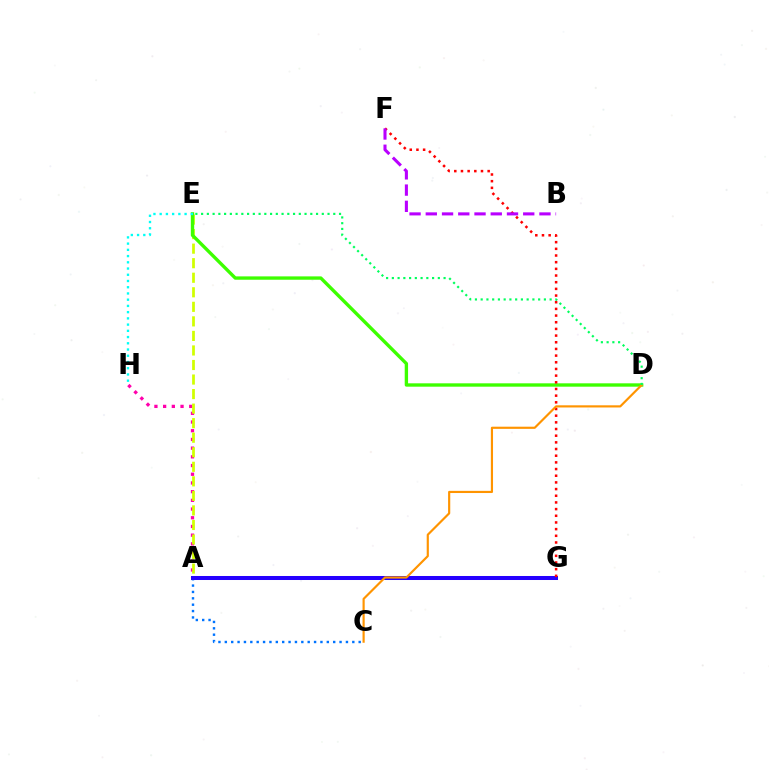{('A', 'H'): [{'color': '#ff00ac', 'line_style': 'dotted', 'thickness': 2.36}], ('A', 'E'): [{'color': '#d1ff00', 'line_style': 'dashed', 'thickness': 1.98}], ('D', 'E'): [{'color': '#3dff00', 'line_style': 'solid', 'thickness': 2.42}, {'color': '#00ff5c', 'line_style': 'dotted', 'thickness': 1.56}], ('A', 'C'): [{'color': '#0074ff', 'line_style': 'dotted', 'thickness': 1.73}], ('A', 'G'): [{'color': '#2500ff', 'line_style': 'solid', 'thickness': 2.89}], ('F', 'G'): [{'color': '#ff0000', 'line_style': 'dotted', 'thickness': 1.81}], ('B', 'F'): [{'color': '#b900ff', 'line_style': 'dashed', 'thickness': 2.21}], ('C', 'D'): [{'color': '#ff9400', 'line_style': 'solid', 'thickness': 1.56}], ('E', 'H'): [{'color': '#00fff6', 'line_style': 'dotted', 'thickness': 1.69}]}